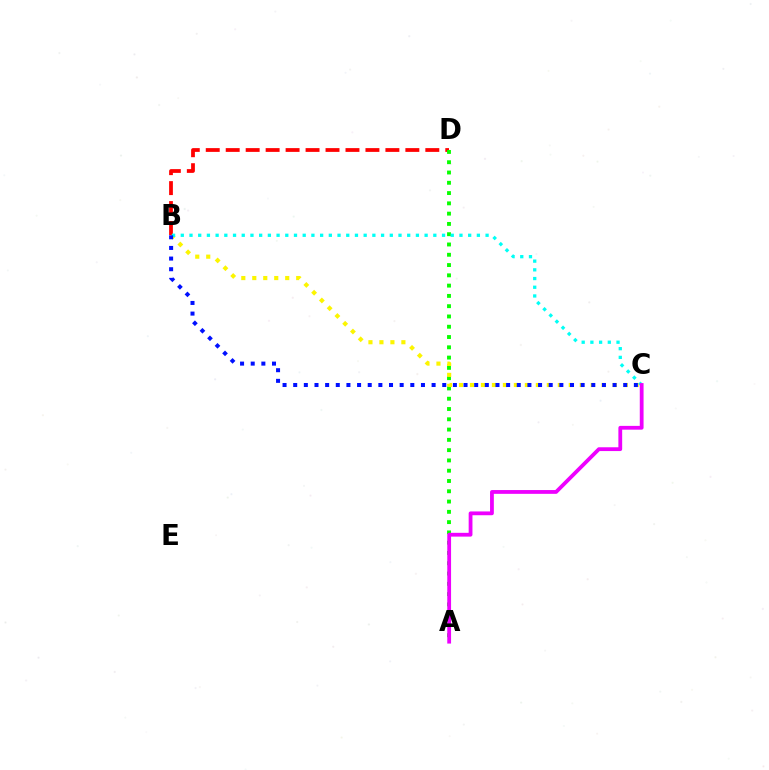{('B', 'D'): [{'color': '#ff0000', 'line_style': 'dashed', 'thickness': 2.71}], ('A', 'D'): [{'color': '#08ff00', 'line_style': 'dotted', 'thickness': 2.79}], ('B', 'C'): [{'color': '#fcf500', 'line_style': 'dotted', 'thickness': 2.98}, {'color': '#00fff6', 'line_style': 'dotted', 'thickness': 2.37}, {'color': '#0010ff', 'line_style': 'dotted', 'thickness': 2.89}], ('A', 'C'): [{'color': '#ee00ff', 'line_style': 'solid', 'thickness': 2.73}]}